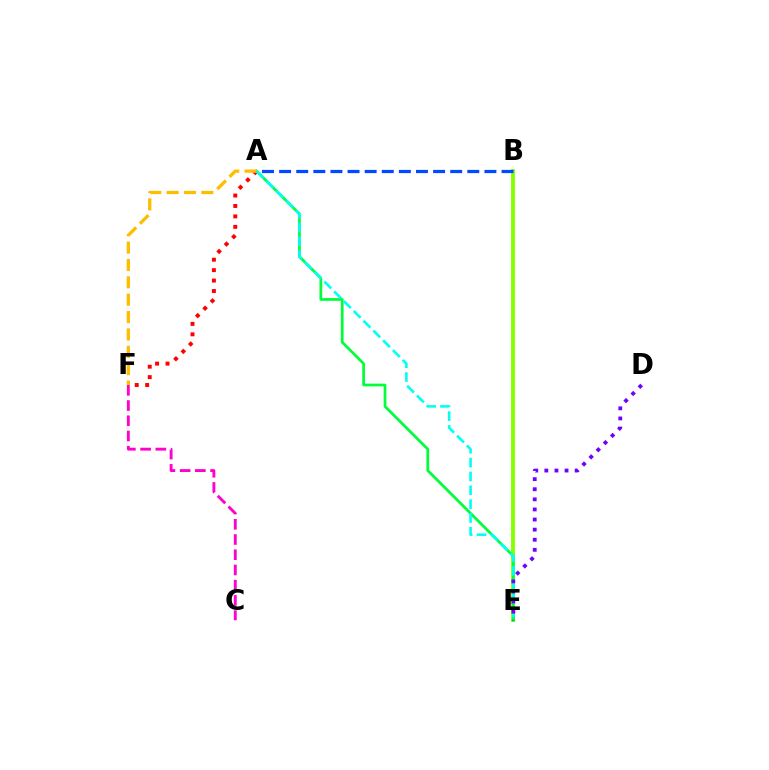{('B', 'E'): [{'color': '#84ff00', 'line_style': 'solid', 'thickness': 2.77}], ('C', 'F'): [{'color': '#ff00cf', 'line_style': 'dashed', 'thickness': 2.07}], ('A', 'F'): [{'color': '#ff0000', 'line_style': 'dotted', 'thickness': 2.84}, {'color': '#ffbd00', 'line_style': 'dashed', 'thickness': 2.36}], ('A', 'B'): [{'color': '#004bff', 'line_style': 'dashed', 'thickness': 2.32}], ('A', 'E'): [{'color': '#00ff39', 'line_style': 'solid', 'thickness': 1.97}, {'color': '#00fff6', 'line_style': 'dashed', 'thickness': 1.88}], ('D', 'E'): [{'color': '#7200ff', 'line_style': 'dotted', 'thickness': 2.74}]}